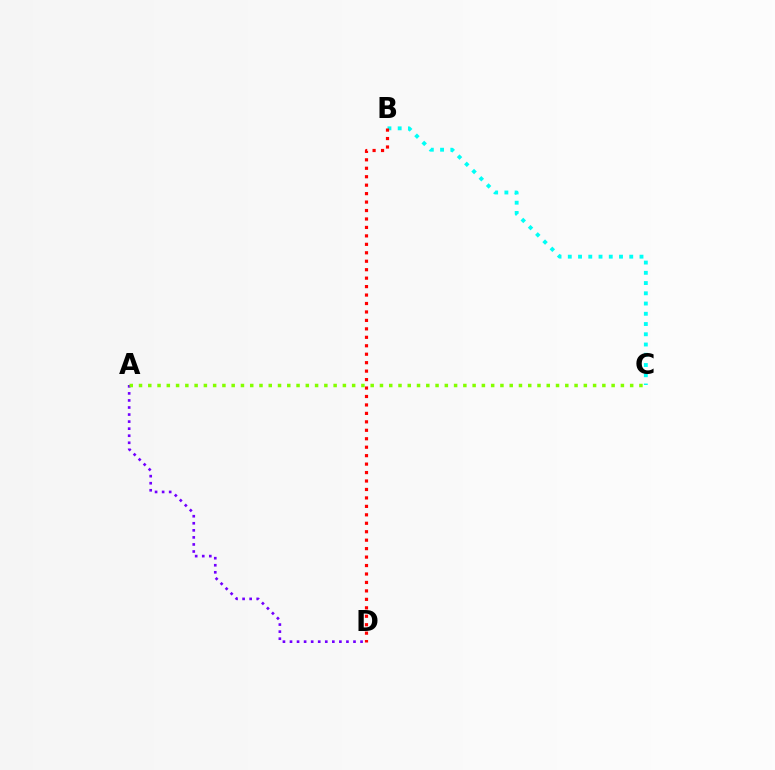{('A', 'D'): [{'color': '#7200ff', 'line_style': 'dotted', 'thickness': 1.92}], ('B', 'C'): [{'color': '#00fff6', 'line_style': 'dotted', 'thickness': 2.78}], ('B', 'D'): [{'color': '#ff0000', 'line_style': 'dotted', 'thickness': 2.3}], ('A', 'C'): [{'color': '#84ff00', 'line_style': 'dotted', 'thickness': 2.52}]}